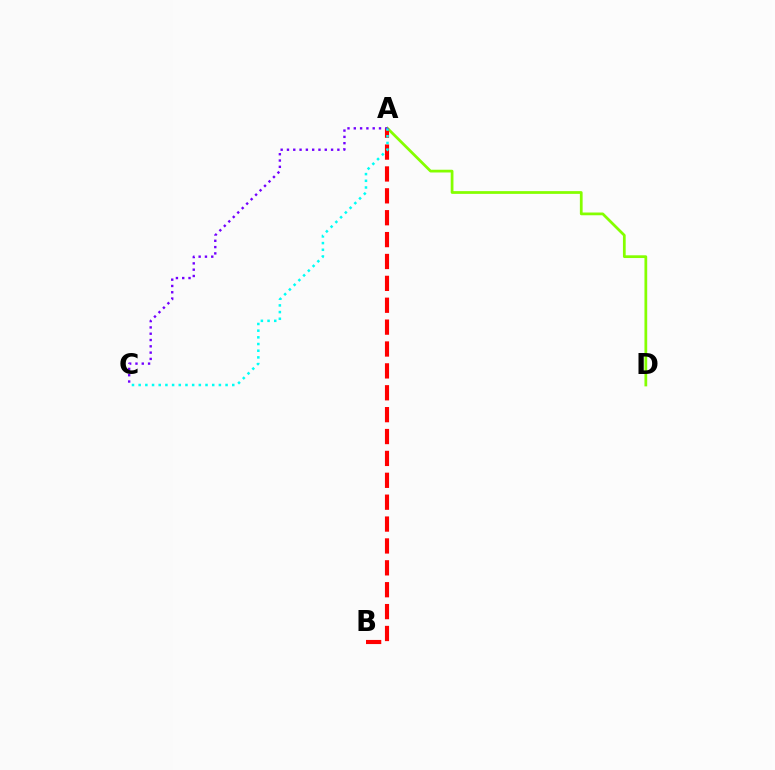{('A', 'D'): [{'color': '#84ff00', 'line_style': 'solid', 'thickness': 1.98}], ('A', 'B'): [{'color': '#ff0000', 'line_style': 'dashed', 'thickness': 2.97}], ('A', 'C'): [{'color': '#7200ff', 'line_style': 'dotted', 'thickness': 1.71}, {'color': '#00fff6', 'line_style': 'dotted', 'thickness': 1.82}]}